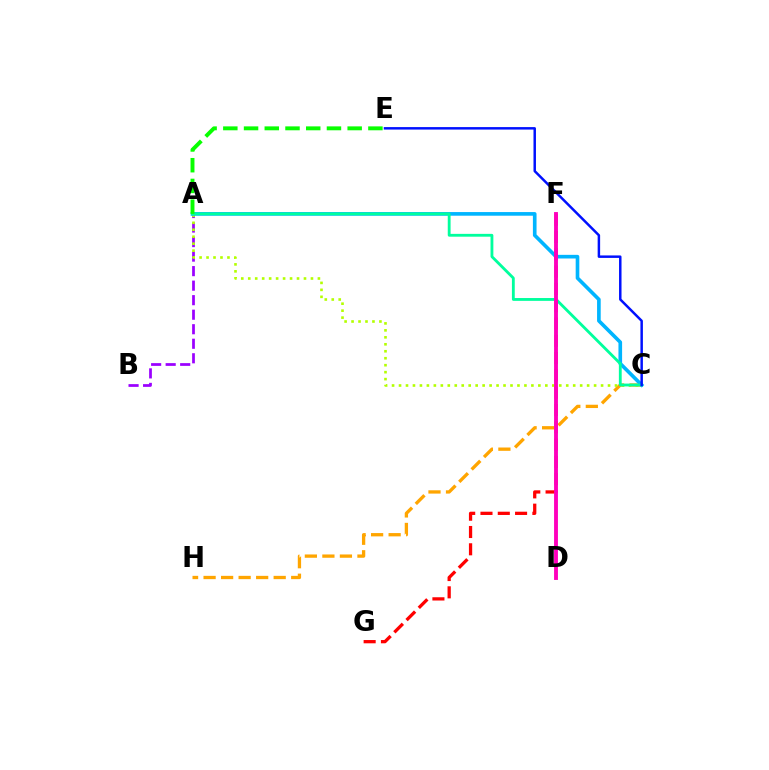{('C', 'H'): [{'color': '#ffa500', 'line_style': 'dashed', 'thickness': 2.38}], ('A', 'B'): [{'color': '#9b00ff', 'line_style': 'dashed', 'thickness': 1.97}], ('A', 'C'): [{'color': '#b3ff00', 'line_style': 'dotted', 'thickness': 1.89}, {'color': '#00b5ff', 'line_style': 'solid', 'thickness': 2.62}, {'color': '#00ff9d', 'line_style': 'solid', 'thickness': 2.04}], ('A', 'E'): [{'color': '#08ff00', 'line_style': 'dashed', 'thickness': 2.82}], ('C', 'E'): [{'color': '#0010ff', 'line_style': 'solid', 'thickness': 1.78}], ('F', 'G'): [{'color': '#ff0000', 'line_style': 'dashed', 'thickness': 2.35}], ('D', 'F'): [{'color': '#ff00bd', 'line_style': 'solid', 'thickness': 2.79}]}